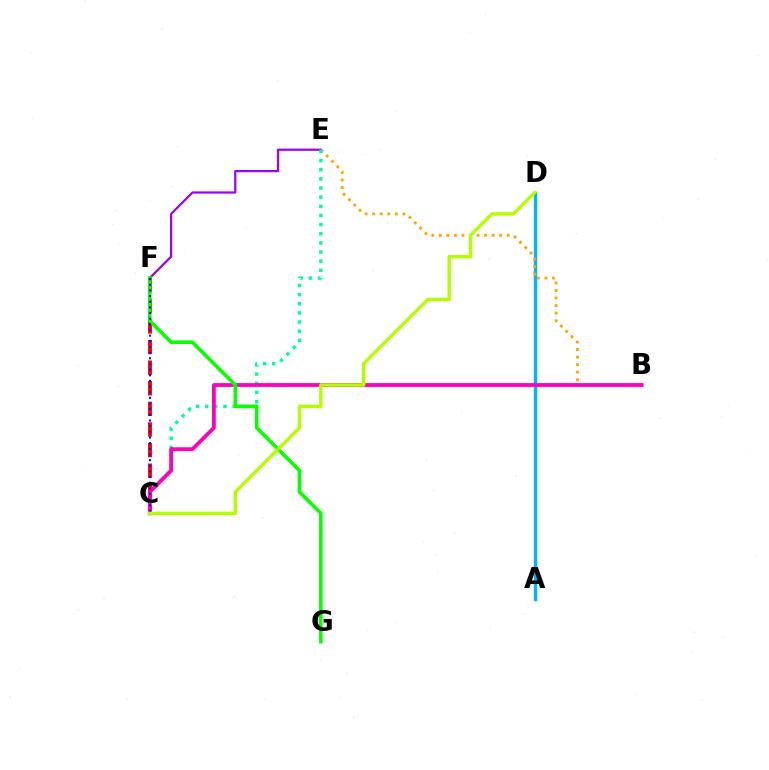{('E', 'F'): [{'color': '#9b00ff', 'line_style': 'solid', 'thickness': 1.61}], ('A', 'D'): [{'color': '#00b5ff', 'line_style': 'solid', 'thickness': 2.45}], ('B', 'E'): [{'color': '#ffa500', 'line_style': 'dotted', 'thickness': 2.05}], ('C', 'F'): [{'color': '#ff0000', 'line_style': 'dashed', 'thickness': 2.8}, {'color': '#0010ff', 'line_style': 'dotted', 'thickness': 1.54}], ('C', 'E'): [{'color': '#00ff9d', 'line_style': 'dotted', 'thickness': 2.48}], ('B', 'C'): [{'color': '#ff00bd', 'line_style': 'solid', 'thickness': 2.73}], ('F', 'G'): [{'color': '#08ff00', 'line_style': 'solid', 'thickness': 2.58}], ('C', 'D'): [{'color': '#b3ff00', 'line_style': 'solid', 'thickness': 2.46}]}